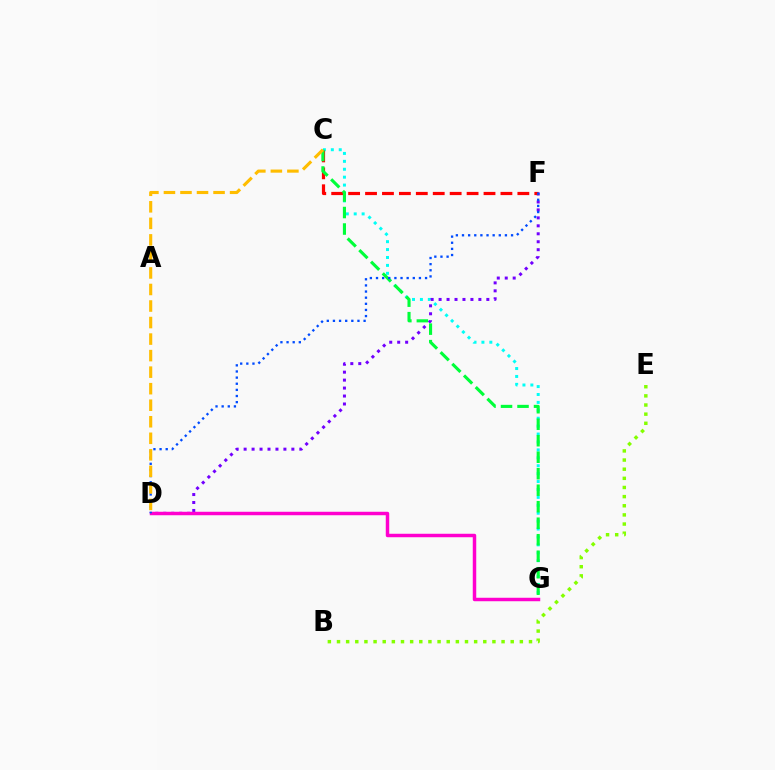{('C', 'G'): [{'color': '#00fff6', 'line_style': 'dotted', 'thickness': 2.15}, {'color': '#00ff39', 'line_style': 'dashed', 'thickness': 2.24}], ('D', 'F'): [{'color': '#7200ff', 'line_style': 'dotted', 'thickness': 2.16}, {'color': '#004bff', 'line_style': 'dotted', 'thickness': 1.67}], ('C', 'F'): [{'color': '#ff0000', 'line_style': 'dashed', 'thickness': 2.3}], ('D', 'G'): [{'color': '#ff00cf', 'line_style': 'solid', 'thickness': 2.5}], ('C', 'D'): [{'color': '#ffbd00', 'line_style': 'dashed', 'thickness': 2.25}], ('B', 'E'): [{'color': '#84ff00', 'line_style': 'dotted', 'thickness': 2.48}]}